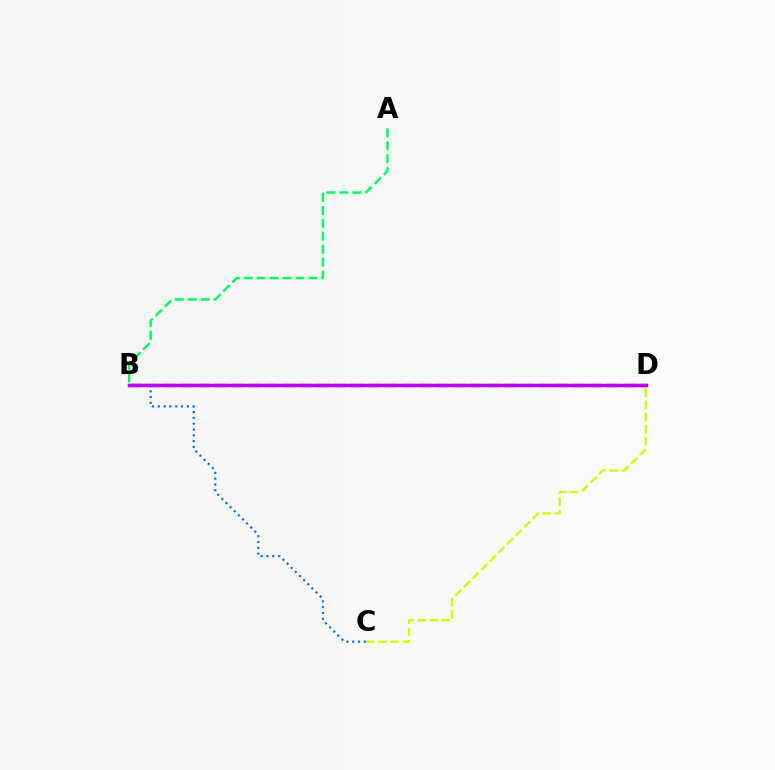{('B', 'D'): [{'color': '#ff0000', 'line_style': 'dashed', 'thickness': 2.32}, {'color': '#b900ff', 'line_style': 'solid', 'thickness': 2.51}], ('A', 'B'): [{'color': '#00ff5c', 'line_style': 'dashed', 'thickness': 1.76}], ('C', 'D'): [{'color': '#d1ff00', 'line_style': 'dashed', 'thickness': 1.65}], ('B', 'C'): [{'color': '#0074ff', 'line_style': 'dotted', 'thickness': 1.58}]}